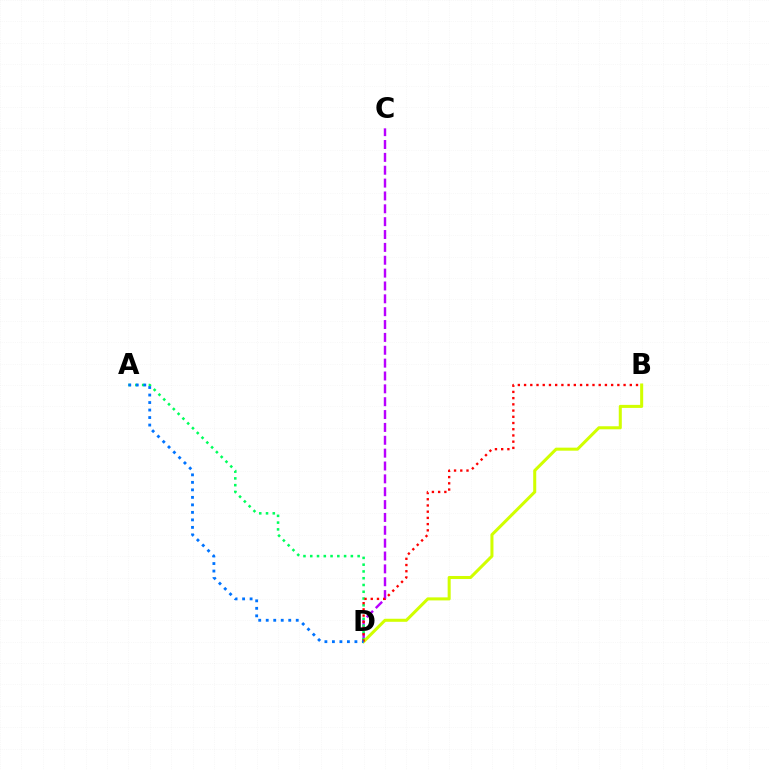{('C', 'D'): [{'color': '#b900ff', 'line_style': 'dashed', 'thickness': 1.75}], ('A', 'D'): [{'color': '#00ff5c', 'line_style': 'dotted', 'thickness': 1.84}, {'color': '#0074ff', 'line_style': 'dotted', 'thickness': 2.04}], ('B', 'D'): [{'color': '#d1ff00', 'line_style': 'solid', 'thickness': 2.19}, {'color': '#ff0000', 'line_style': 'dotted', 'thickness': 1.69}]}